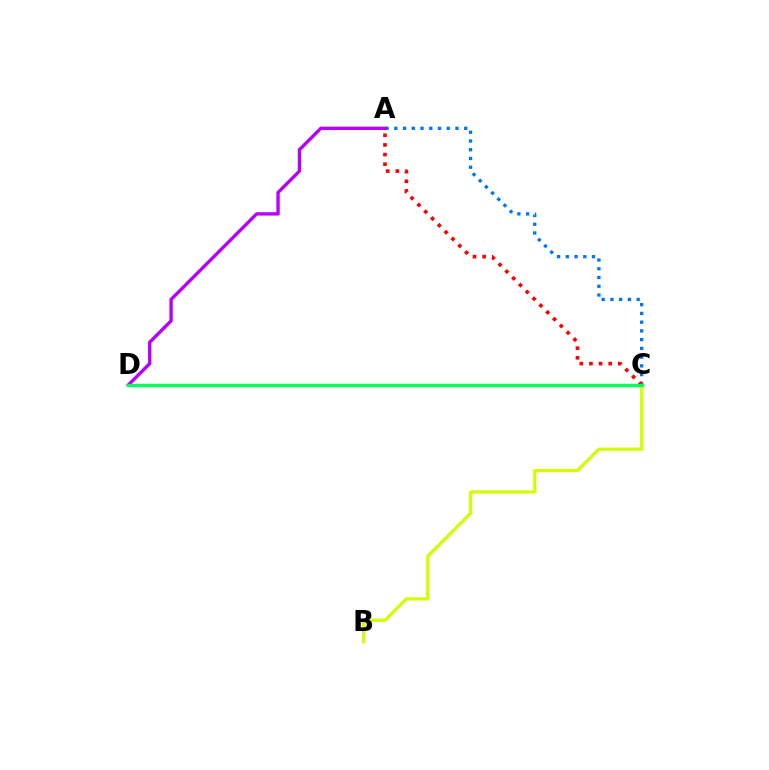{('A', 'C'): [{'color': '#0074ff', 'line_style': 'dotted', 'thickness': 2.37}, {'color': '#ff0000', 'line_style': 'dotted', 'thickness': 2.62}], ('B', 'C'): [{'color': '#d1ff00', 'line_style': 'solid', 'thickness': 2.32}], ('A', 'D'): [{'color': '#b900ff', 'line_style': 'solid', 'thickness': 2.42}], ('C', 'D'): [{'color': '#00ff5c', 'line_style': 'solid', 'thickness': 2.43}]}